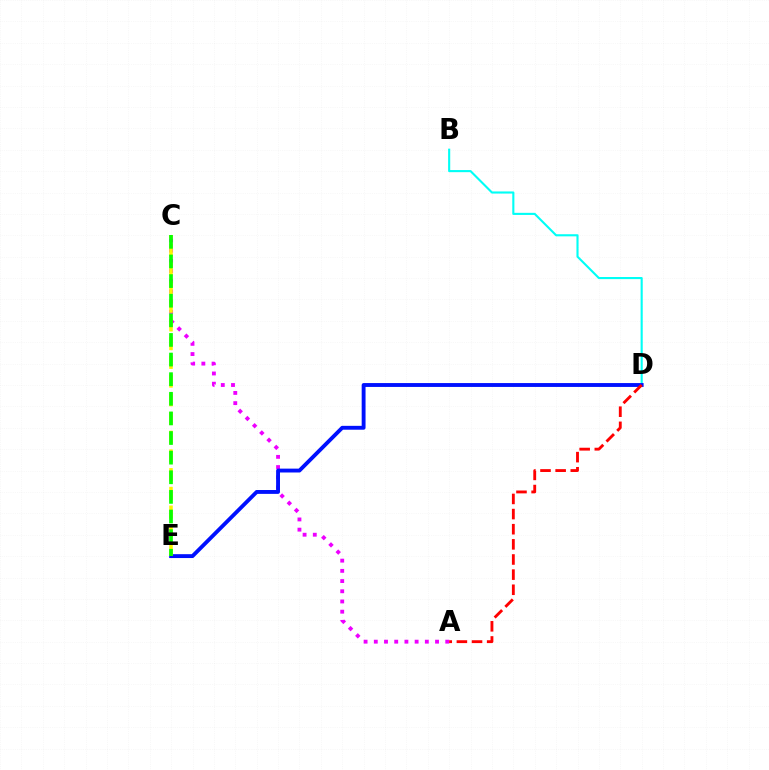{('A', 'C'): [{'color': '#ee00ff', 'line_style': 'dotted', 'thickness': 2.77}], ('B', 'D'): [{'color': '#00fff6', 'line_style': 'solid', 'thickness': 1.52}], ('D', 'E'): [{'color': '#0010ff', 'line_style': 'solid', 'thickness': 2.78}], ('C', 'E'): [{'color': '#fcf500', 'line_style': 'dashed', 'thickness': 2.54}, {'color': '#08ff00', 'line_style': 'dashed', 'thickness': 2.67}], ('A', 'D'): [{'color': '#ff0000', 'line_style': 'dashed', 'thickness': 2.06}]}